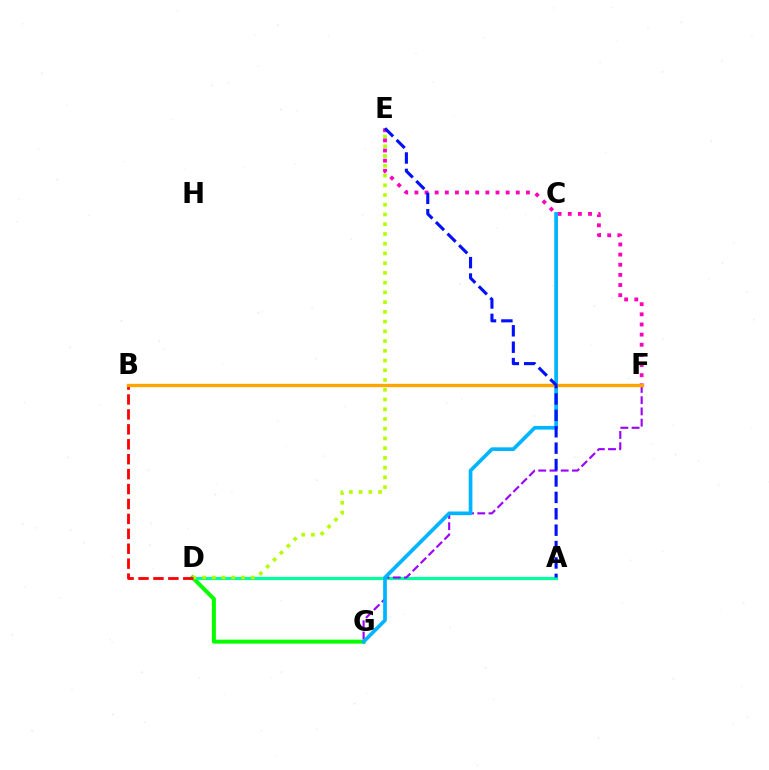{('D', 'G'): [{'color': '#08ff00', 'line_style': 'solid', 'thickness': 2.9}], ('A', 'D'): [{'color': '#00ff9d', 'line_style': 'solid', 'thickness': 2.29}], ('F', 'G'): [{'color': '#9b00ff', 'line_style': 'dashed', 'thickness': 1.53}], ('D', 'E'): [{'color': '#b3ff00', 'line_style': 'dotted', 'thickness': 2.65}], ('B', 'D'): [{'color': '#ff0000', 'line_style': 'dashed', 'thickness': 2.03}], ('E', 'F'): [{'color': '#ff00bd', 'line_style': 'dotted', 'thickness': 2.75}], ('C', 'G'): [{'color': '#00b5ff', 'line_style': 'solid', 'thickness': 2.66}], ('B', 'F'): [{'color': '#ffa500', 'line_style': 'solid', 'thickness': 2.41}], ('A', 'E'): [{'color': '#0010ff', 'line_style': 'dashed', 'thickness': 2.23}]}